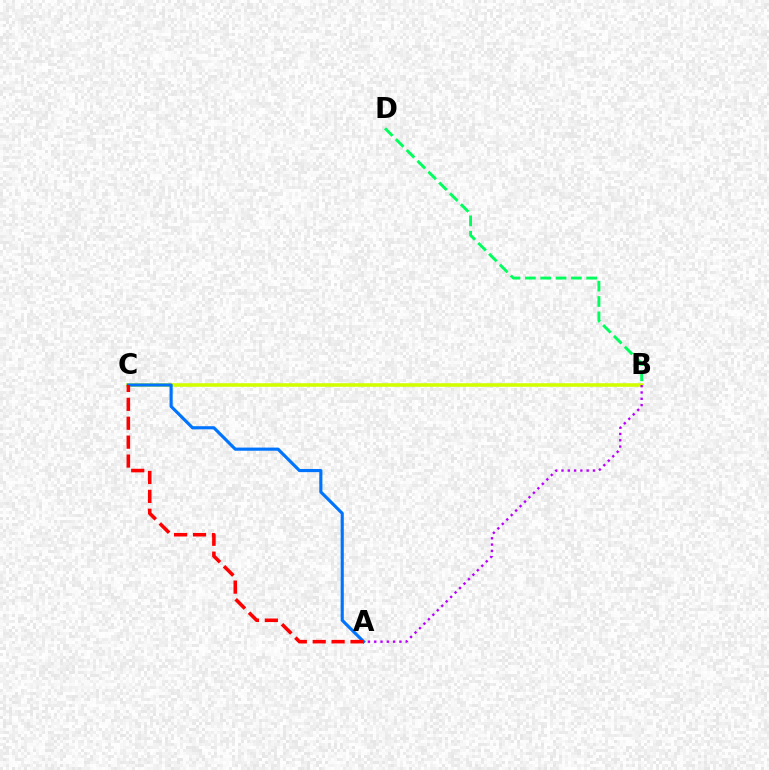{('B', 'C'): [{'color': '#d1ff00', 'line_style': 'solid', 'thickness': 2.58}], ('B', 'D'): [{'color': '#00ff5c', 'line_style': 'dashed', 'thickness': 2.08}], ('A', 'C'): [{'color': '#0074ff', 'line_style': 'solid', 'thickness': 2.26}, {'color': '#ff0000', 'line_style': 'dashed', 'thickness': 2.57}], ('A', 'B'): [{'color': '#b900ff', 'line_style': 'dotted', 'thickness': 1.71}]}